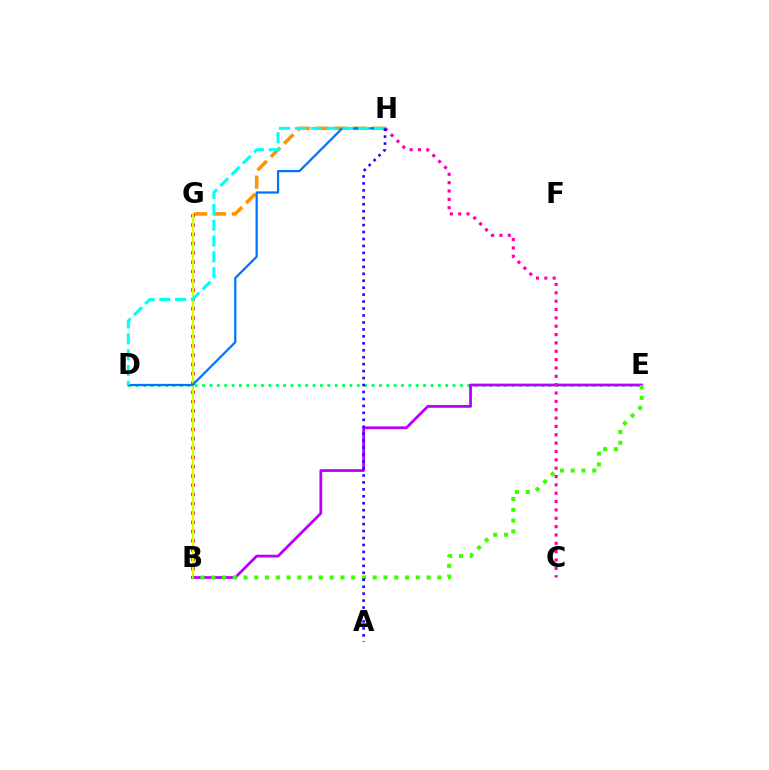{('G', 'H'): [{'color': '#ff9400', 'line_style': 'dashed', 'thickness': 2.56}], ('D', 'E'): [{'color': '#00ff5c', 'line_style': 'dotted', 'thickness': 2.0}], ('B', 'G'): [{'color': '#ff0000', 'line_style': 'dotted', 'thickness': 2.52}, {'color': '#d1ff00', 'line_style': 'solid', 'thickness': 1.53}], ('B', 'E'): [{'color': '#b900ff', 'line_style': 'solid', 'thickness': 2.0}, {'color': '#3dff00', 'line_style': 'dotted', 'thickness': 2.92}], ('C', 'H'): [{'color': '#ff00ac', 'line_style': 'dotted', 'thickness': 2.27}], ('D', 'H'): [{'color': '#0074ff', 'line_style': 'solid', 'thickness': 1.62}, {'color': '#00fff6', 'line_style': 'dashed', 'thickness': 2.15}], ('A', 'H'): [{'color': '#2500ff', 'line_style': 'dotted', 'thickness': 1.89}]}